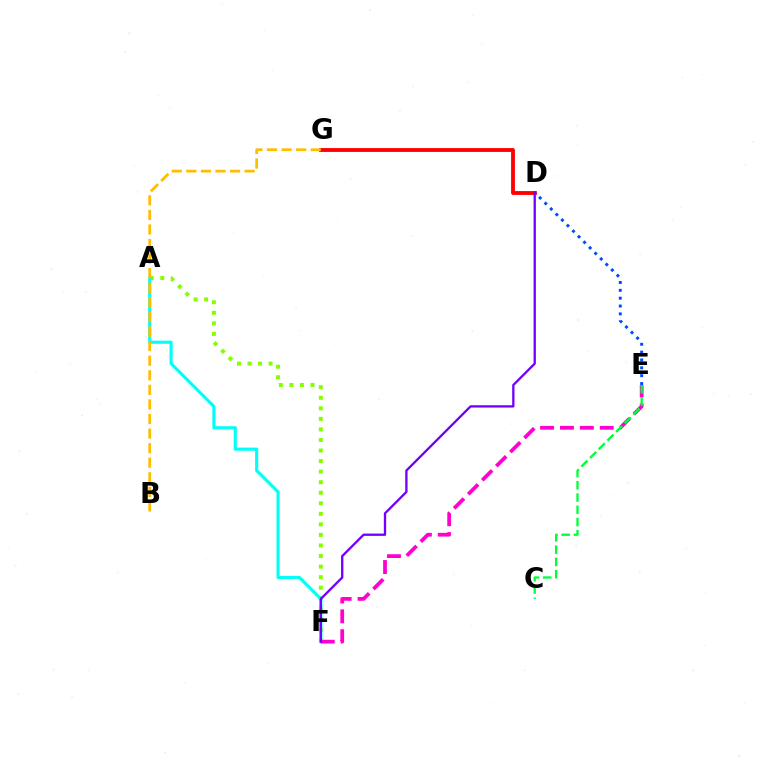{('A', 'F'): [{'color': '#84ff00', 'line_style': 'dotted', 'thickness': 2.87}, {'color': '#00fff6', 'line_style': 'solid', 'thickness': 2.24}], ('E', 'F'): [{'color': '#ff00cf', 'line_style': 'dashed', 'thickness': 2.7}], ('D', 'G'): [{'color': '#ff0000', 'line_style': 'solid', 'thickness': 2.76}], ('C', 'E'): [{'color': '#00ff39', 'line_style': 'dashed', 'thickness': 1.66}], ('B', 'G'): [{'color': '#ffbd00', 'line_style': 'dashed', 'thickness': 1.98}], ('D', 'E'): [{'color': '#004bff', 'line_style': 'dotted', 'thickness': 2.13}], ('D', 'F'): [{'color': '#7200ff', 'line_style': 'solid', 'thickness': 1.67}]}